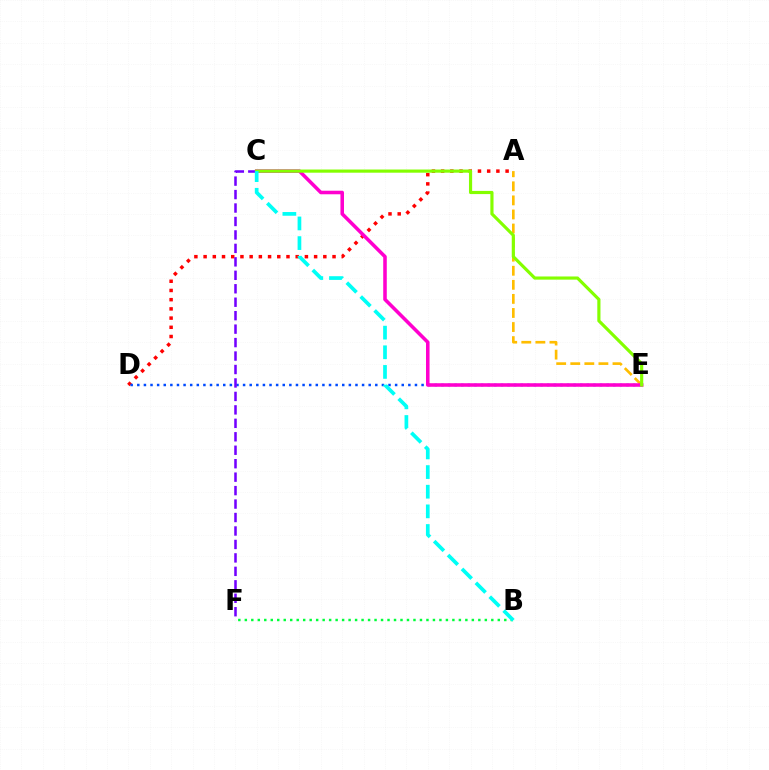{('B', 'F'): [{'color': '#00ff39', 'line_style': 'dotted', 'thickness': 1.76}], ('A', 'D'): [{'color': '#ff0000', 'line_style': 'dotted', 'thickness': 2.5}], ('D', 'E'): [{'color': '#004bff', 'line_style': 'dotted', 'thickness': 1.8}], ('C', 'F'): [{'color': '#7200ff', 'line_style': 'dashed', 'thickness': 1.83}], ('A', 'E'): [{'color': '#ffbd00', 'line_style': 'dashed', 'thickness': 1.91}], ('C', 'E'): [{'color': '#ff00cf', 'line_style': 'solid', 'thickness': 2.56}, {'color': '#84ff00', 'line_style': 'solid', 'thickness': 2.28}], ('B', 'C'): [{'color': '#00fff6', 'line_style': 'dashed', 'thickness': 2.67}]}